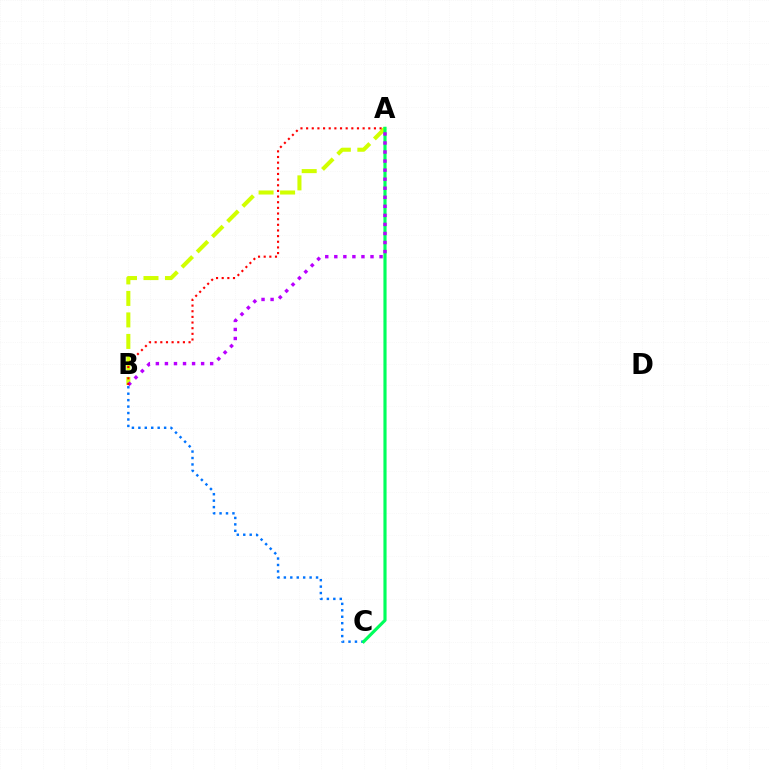{('A', 'B'): [{'color': '#d1ff00', 'line_style': 'dashed', 'thickness': 2.92}, {'color': '#b900ff', 'line_style': 'dotted', 'thickness': 2.46}, {'color': '#ff0000', 'line_style': 'dotted', 'thickness': 1.54}], ('B', 'C'): [{'color': '#0074ff', 'line_style': 'dotted', 'thickness': 1.75}], ('A', 'C'): [{'color': '#00ff5c', 'line_style': 'solid', 'thickness': 2.27}]}